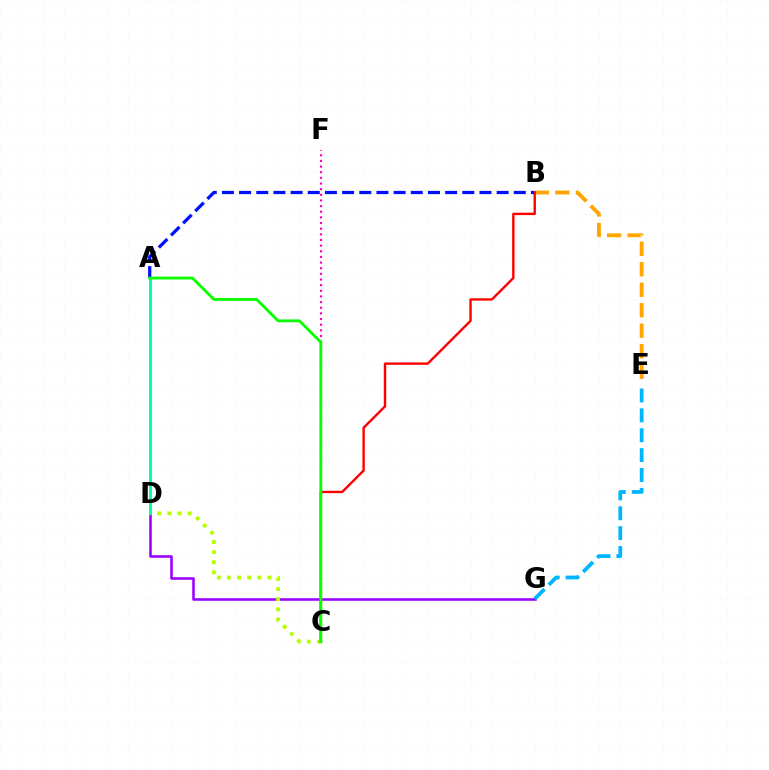{('A', 'B'): [{'color': '#0010ff', 'line_style': 'dashed', 'thickness': 2.33}], ('B', 'E'): [{'color': '#ffa500', 'line_style': 'dashed', 'thickness': 2.78}], ('C', 'F'): [{'color': '#ff00bd', 'line_style': 'dotted', 'thickness': 1.53}], ('D', 'G'): [{'color': '#9b00ff', 'line_style': 'solid', 'thickness': 1.83}], ('E', 'G'): [{'color': '#00b5ff', 'line_style': 'dashed', 'thickness': 2.7}], ('C', 'D'): [{'color': '#b3ff00', 'line_style': 'dotted', 'thickness': 2.75}], ('B', 'C'): [{'color': '#ff0000', 'line_style': 'solid', 'thickness': 1.73}], ('A', 'D'): [{'color': '#00ff9d', 'line_style': 'solid', 'thickness': 2.08}], ('A', 'C'): [{'color': '#08ff00', 'line_style': 'solid', 'thickness': 2.04}]}